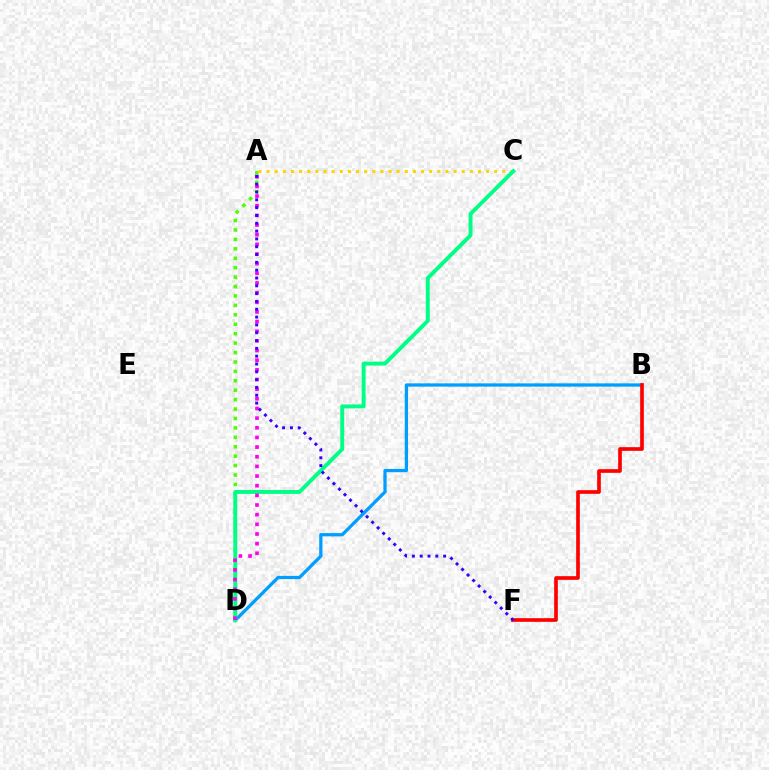{('A', 'C'): [{'color': '#ffd500', 'line_style': 'dotted', 'thickness': 2.21}], ('A', 'D'): [{'color': '#4fff00', 'line_style': 'dotted', 'thickness': 2.56}, {'color': '#ff00ed', 'line_style': 'dotted', 'thickness': 2.62}], ('B', 'D'): [{'color': '#009eff', 'line_style': 'solid', 'thickness': 2.35}], ('C', 'D'): [{'color': '#00ff86', 'line_style': 'solid', 'thickness': 2.82}], ('B', 'F'): [{'color': '#ff0000', 'line_style': 'solid', 'thickness': 2.64}], ('A', 'F'): [{'color': '#3700ff', 'line_style': 'dotted', 'thickness': 2.12}]}